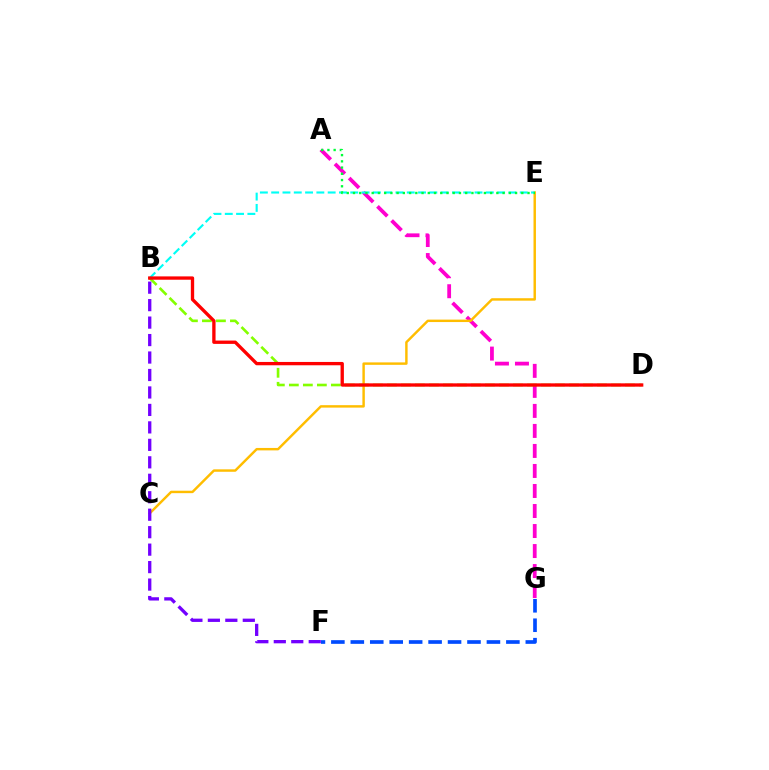{('F', 'G'): [{'color': '#004bff', 'line_style': 'dashed', 'thickness': 2.64}], ('A', 'G'): [{'color': '#ff00cf', 'line_style': 'dashed', 'thickness': 2.72}], ('C', 'E'): [{'color': '#ffbd00', 'line_style': 'solid', 'thickness': 1.76}], ('B', 'D'): [{'color': '#84ff00', 'line_style': 'dashed', 'thickness': 1.9}, {'color': '#ff0000', 'line_style': 'solid', 'thickness': 2.4}], ('B', 'E'): [{'color': '#00fff6', 'line_style': 'dashed', 'thickness': 1.53}], ('B', 'F'): [{'color': '#7200ff', 'line_style': 'dashed', 'thickness': 2.37}], ('A', 'E'): [{'color': '#00ff39', 'line_style': 'dotted', 'thickness': 1.69}]}